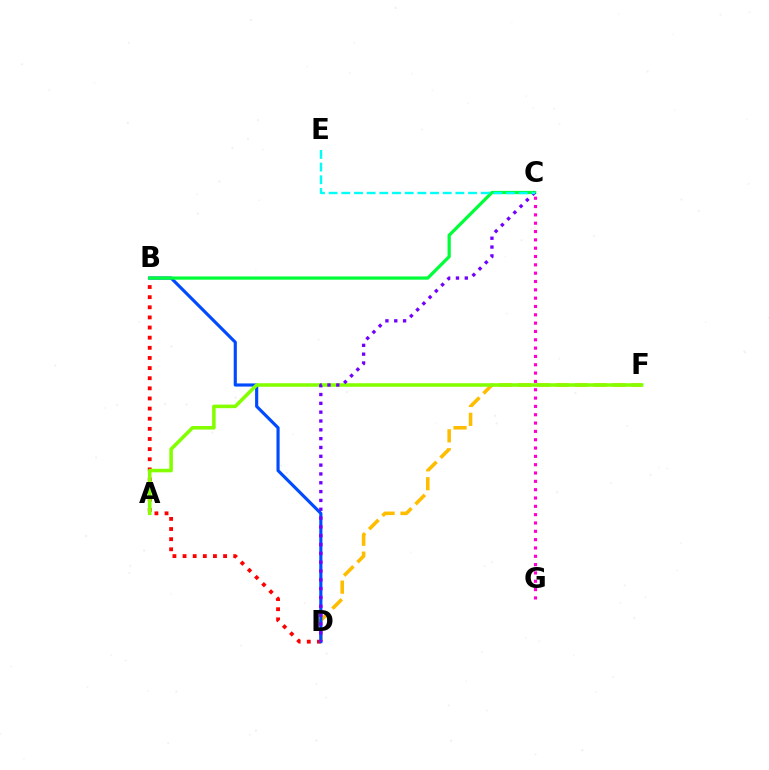{('B', 'D'): [{'color': '#ff0000', 'line_style': 'dotted', 'thickness': 2.75}, {'color': '#004bff', 'line_style': 'solid', 'thickness': 2.26}], ('D', 'F'): [{'color': '#ffbd00', 'line_style': 'dashed', 'thickness': 2.57}], ('B', 'C'): [{'color': '#00ff39', 'line_style': 'solid', 'thickness': 2.34}], ('A', 'F'): [{'color': '#84ff00', 'line_style': 'solid', 'thickness': 2.56}], ('C', 'G'): [{'color': '#ff00cf', 'line_style': 'dotted', 'thickness': 2.26}], ('C', 'D'): [{'color': '#7200ff', 'line_style': 'dotted', 'thickness': 2.4}], ('C', 'E'): [{'color': '#00fff6', 'line_style': 'dashed', 'thickness': 1.72}]}